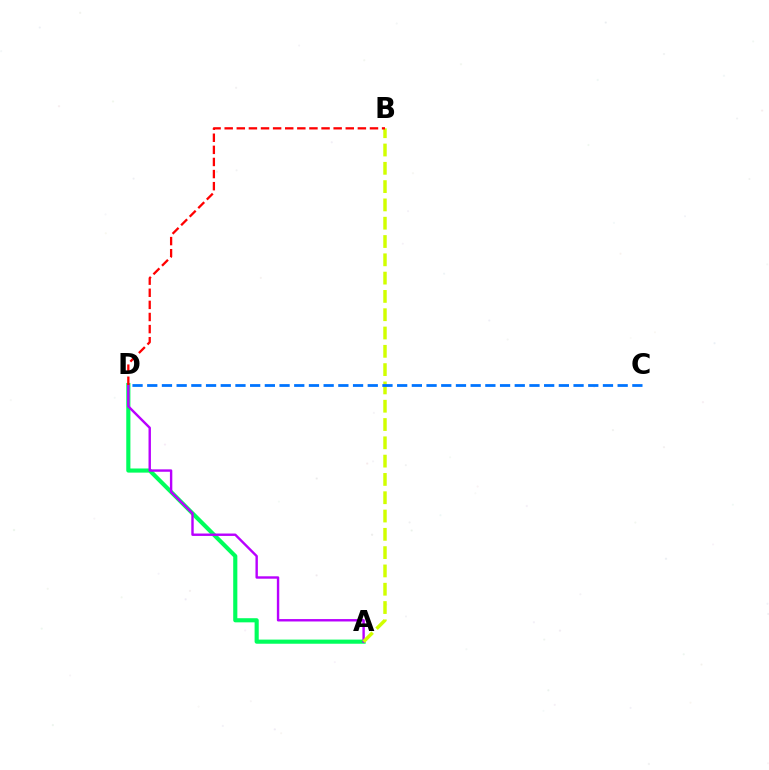{('A', 'D'): [{'color': '#00ff5c', 'line_style': 'solid', 'thickness': 2.98}, {'color': '#b900ff', 'line_style': 'solid', 'thickness': 1.73}], ('A', 'B'): [{'color': '#d1ff00', 'line_style': 'dashed', 'thickness': 2.49}], ('B', 'D'): [{'color': '#ff0000', 'line_style': 'dashed', 'thickness': 1.64}], ('C', 'D'): [{'color': '#0074ff', 'line_style': 'dashed', 'thickness': 2.0}]}